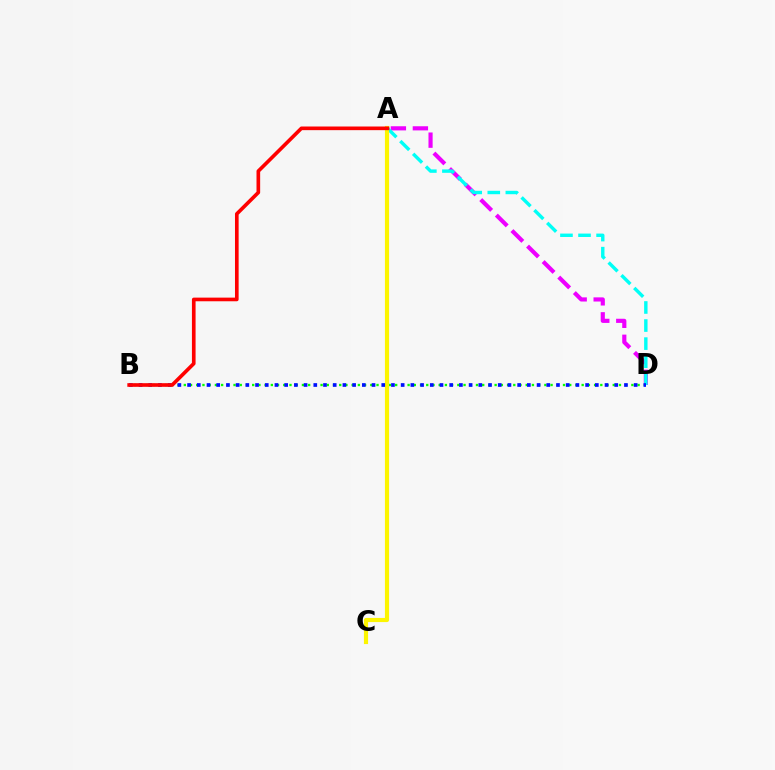{('B', 'D'): [{'color': '#08ff00', 'line_style': 'dotted', 'thickness': 1.69}, {'color': '#0010ff', 'line_style': 'dotted', 'thickness': 2.64}], ('A', 'D'): [{'color': '#ee00ff', 'line_style': 'dashed', 'thickness': 2.99}, {'color': '#00fff6', 'line_style': 'dashed', 'thickness': 2.45}], ('A', 'C'): [{'color': '#fcf500', 'line_style': 'solid', 'thickness': 2.99}], ('A', 'B'): [{'color': '#ff0000', 'line_style': 'solid', 'thickness': 2.63}]}